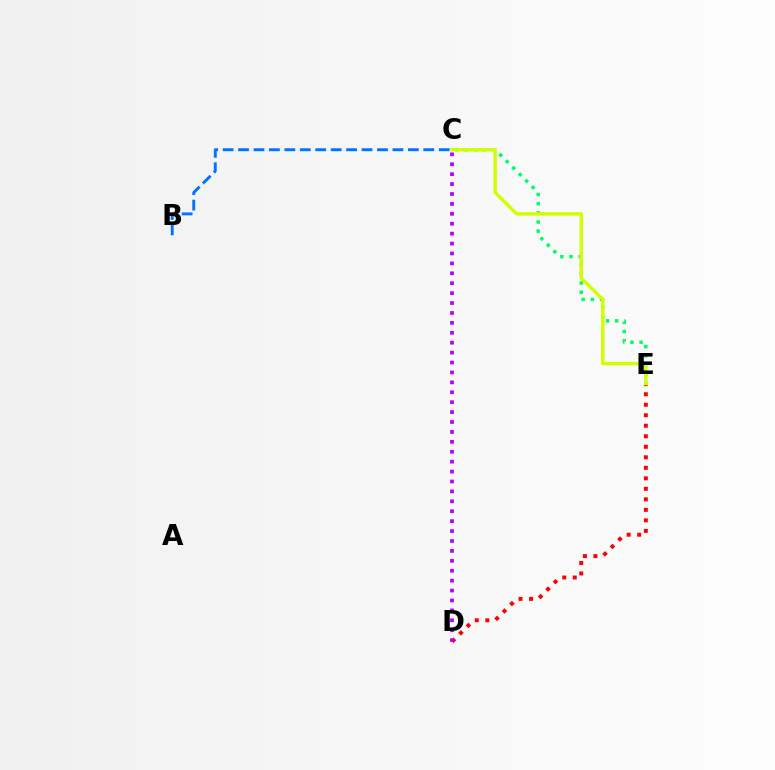{('C', 'E'): [{'color': '#00ff5c', 'line_style': 'dotted', 'thickness': 2.49}, {'color': '#d1ff00', 'line_style': 'solid', 'thickness': 2.47}], ('B', 'C'): [{'color': '#0074ff', 'line_style': 'dashed', 'thickness': 2.1}], ('D', 'E'): [{'color': '#ff0000', 'line_style': 'dotted', 'thickness': 2.86}], ('C', 'D'): [{'color': '#b900ff', 'line_style': 'dotted', 'thickness': 2.69}]}